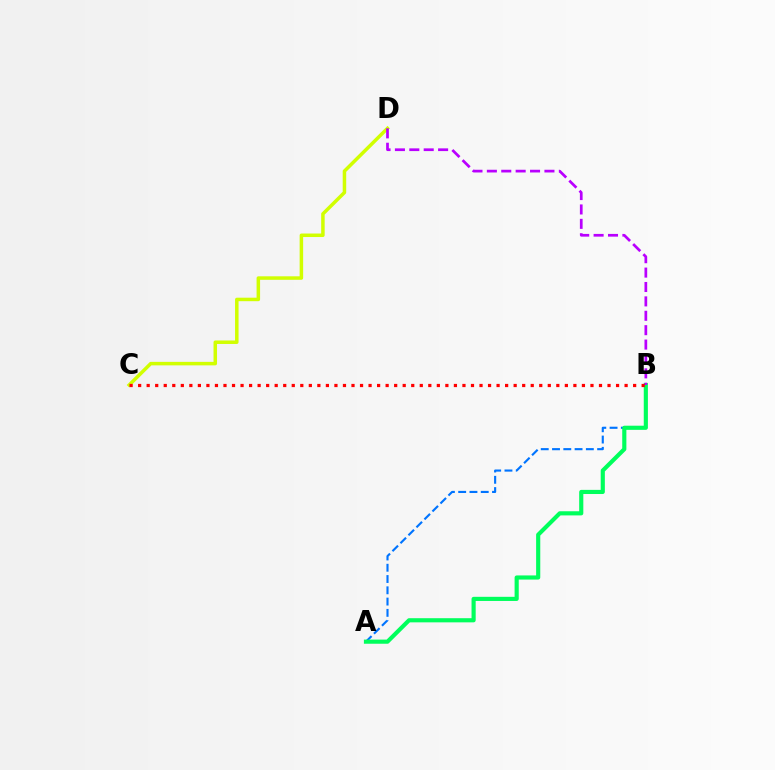{('A', 'B'): [{'color': '#0074ff', 'line_style': 'dashed', 'thickness': 1.53}, {'color': '#00ff5c', 'line_style': 'solid', 'thickness': 2.98}], ('C', 'D'): [{'color': '#d1ff00', 'line_style': 'solid', 'thickness': 2.52}], ('B', 'D'): [{'color': '#b900ff', 'line_style': 'dashed', 'thickness': 1.96}], ('B', 'C'): [{'color': '#ff0000', 'line_style': 'dotted', 'thickness': 2.32}]}